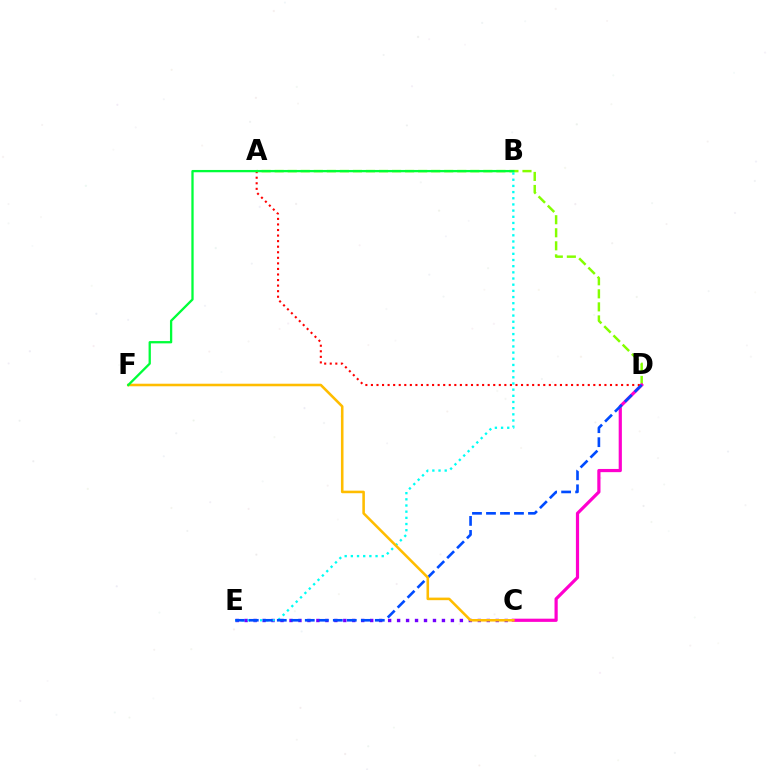{('C', 'E'): [{'color': '#7200ff', 'line_style': 'dotted', 'thickness': 2.44}], ('A', 'D'): [{'color': '#84ff00', 'line_style': 'dashed', 'thickness': 1.77}, {'color': '#ff0000', 'line_style': 'dotted', 'thickness': 1.51}], ('C', 'D'): [{'color': '#ff00cf', 'line_style': 'solid', 'thickness': 2.3}], ('B', 'E'): [{'color': '#00fff6', 'line_style': 'dotted', 'thickness': 1.68}], ('D', 'E'): [{'color': '#004bff', 'line_style': 'dashed', 'thickness': 1.9}], ('C', 'F'): [{'color': '#ffbd00', 'line_style': 'solid', 'thickness': 1.85}], ('B', 'F'): [{'color': '#00ff39', 'line_style': 'solid', 'thickness': 1.66}]}